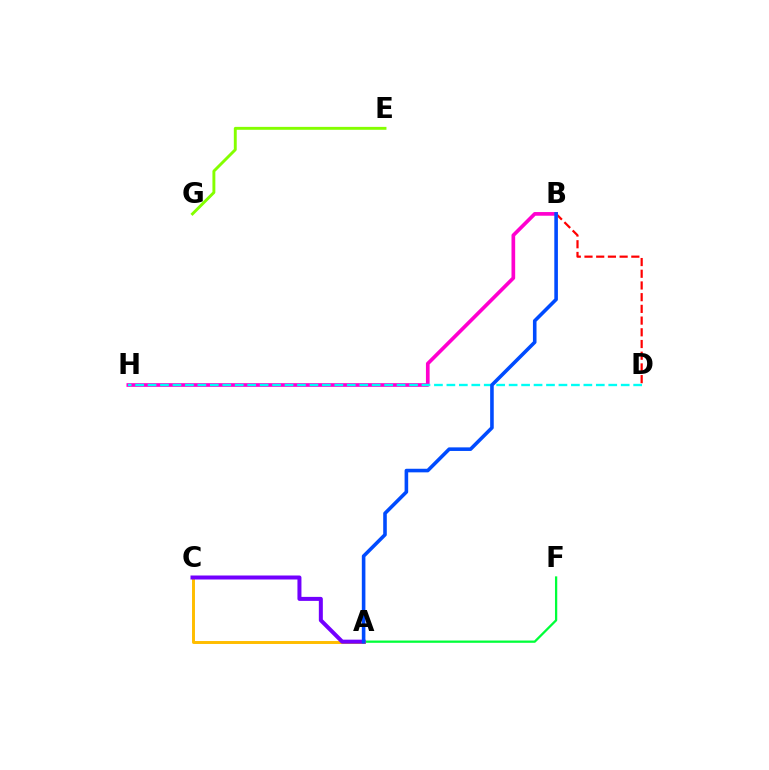{('E', 'G'): [{'color': '#84ff00', 'line_style': 'solid', 'thickness': 2.09}], ('A', 'F'): [{'color': '#00ff39', 'line_style': 'solid', 'thickness': 1.64}], ('A', 'C'): [{'color': '#ffbd00', 'line_style': 'solid', 'thickness': 2.12}, {'color': '#7200ff', 'line_style': 'solid', 'thickness': 2.88}], ('B', 'D'): [{'color': '#ff0000', 'line_style': 'dashed', 'thickness': 1.59}], ('B', 'H'): [{'color': '#ff00cf', 'line_style': 'solid', 'thickness': 2.65}], ('D', 'H'): [{'color': '#00fff6', 'line_style': 'dashed', 'thickness': 1.69}], ('A', 'B'): [{'color': '#004bff', 'line_style': 'solid', 'thickness': 2.58}]}